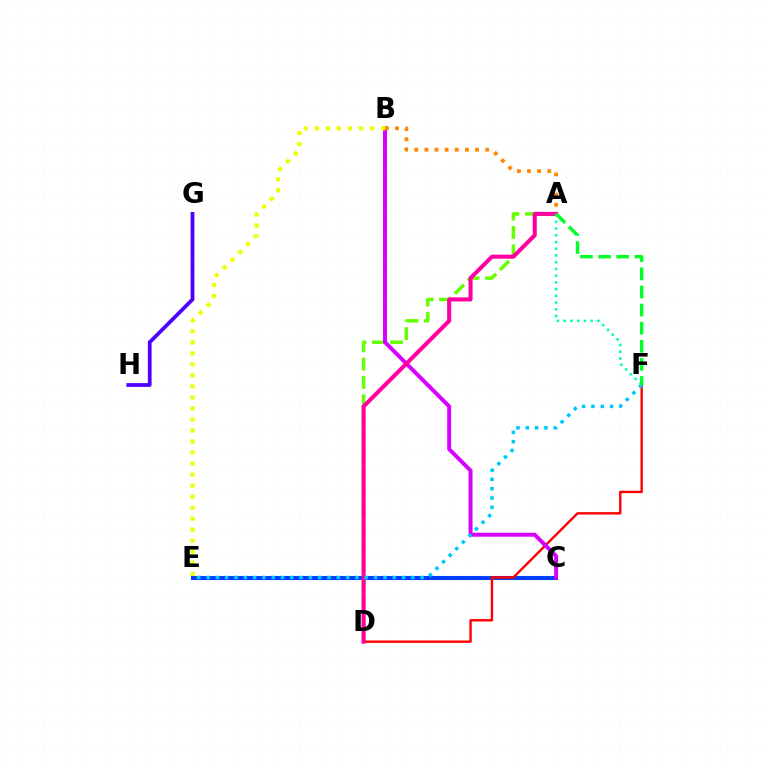{('C', 'E'): [{'color': '#003fff', 'line_style': 'solid', 'thickness': 2.93}], ('G', 'H'): [{'color': '#4f00ff', 'line_style': 'solid', 'thickness': 2.71}], ('A', 'D'): [{'color': '#66ff00', 'line_style': 'dashed', 'thickness': 2.49}, {'color': '#ff00a0', 'line_style': 'solid', 'thickness': 2.93}], ('D', 'F'): [{'color': '#ff0000', 'line_style': 'solid', 'thickness': 1.73}], ('B', 'C'): [{'color': '#d600ff', 'line_style': 'solid', 'thickness': 2.85}], ('A', 'B'): [{'color': '#ff8800', 'line_style': 'dotted', 'thickness': 2.75}], ('E', 'F'): [{'color': '#00c7ff', 'line_style': 'dotted', 'thickness': 2.53}], ('B', 'E'): [{'color': '#eeff00', 'line_style': 'dotted', 'thickness': 3.0}], ('A', 'F'): [{'color': '#00ffaf', 'line_style': 'dotted', 'thickness': 1.83}, {'color': '#00ff27', 'line_style': 'dashed', 'thickness': 2.46}]}